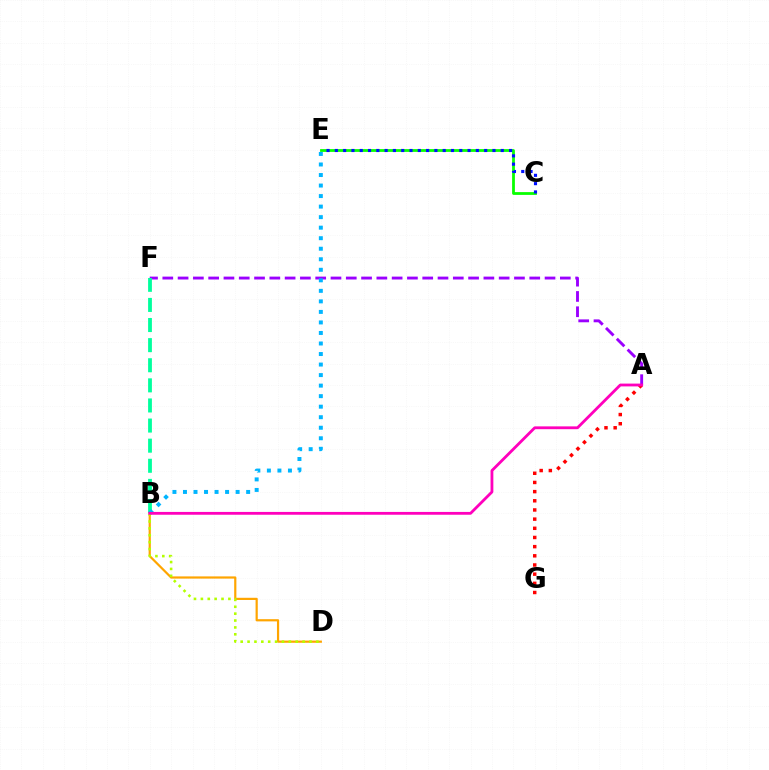{('B', 'D'): [{'color': '#ffa500', 'line_style': 'solid', 'thickness': 1.58}, {'color': '#b3ff00', 'line_style': 'dotted', 'thickness': 1.87}], ('C', 'E'): [{'color': '#08ff00', 'line_style': 'solid', 'thickness': 2.0}, {'color': '#0010ff', 'line_style': 'dotted', 'thickness': 2.25}], ('A', 'G'): [{'color': '#ff0000', 'line_style': 'dotted', 'thickness': 2.49}], ('A', 'F'): [{'color': '#9b00ff', 'line_style': 'dashed', 'thickness': 2.08}], ('B', 'F'): [{'color': '#00ff9d', 'line_style': 'dashed', 'thickness': 2.73}], ('B', 'E'): [{'color': '#00b5ff', 'line_style': 'dotted', 'thickness': 2.86}], ('A', 'B'): [{'color': '#ff00bd', 'line_style': 'solid', 'thickness': 2.03}]}